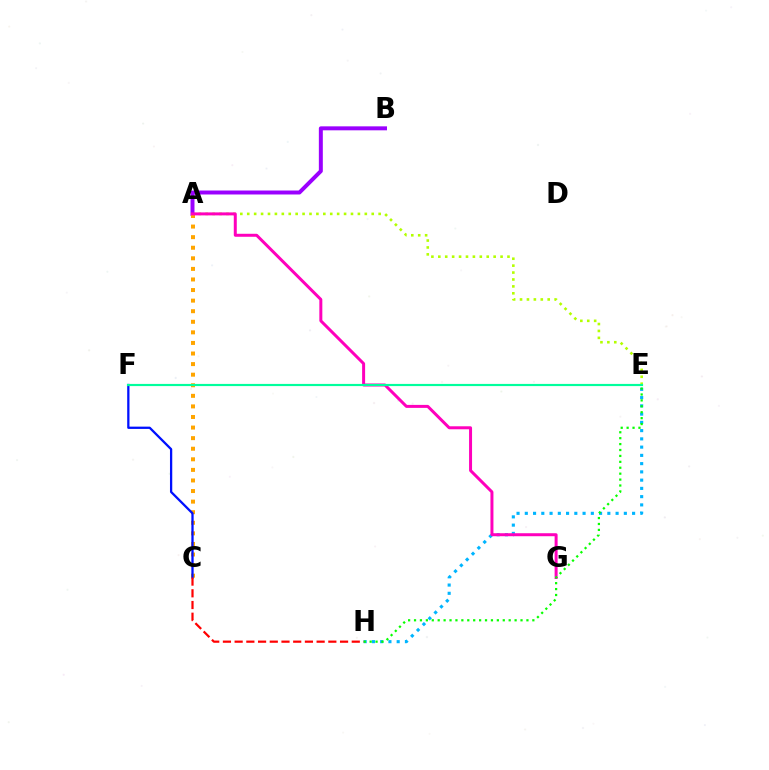{('A', 'E'): [{'color': '#b3ff00', 'line_style': 'dotted', 'thickness': 1.88}], ('A', 'B'): [{'color': '#9b00ff', 'line_style': 'solid', 'thickness': 2.86}], ('E', 'H'): [{'color': '#00b5ff', 'line_style': 'dotted', 'thickness': 2.24}, {'color': '#08ff00', 'line_style': 'dotted', 'thickness': 1.61}], ('A', 'C'): [{'color': '#ffa500', 'line_style': 'dotted', 'thickness': 2.87}], ('A', 'G'): [{'color': '#ff00bd', 'line_style': 'solid', 'thickness': 2.15}], ('C', 'F'): [{'color': '#0010ff', 'line_style': 'solid', 'thickness': 1.64}], ('E', 'F'): [{'color': '#00ff9d', 'line_style': 'solid', 'thickness': 1.56}], ('C', 'H'): [{'color': '#ff0000', 'line_style': 'dashed', 'thickness': 1.59}]}